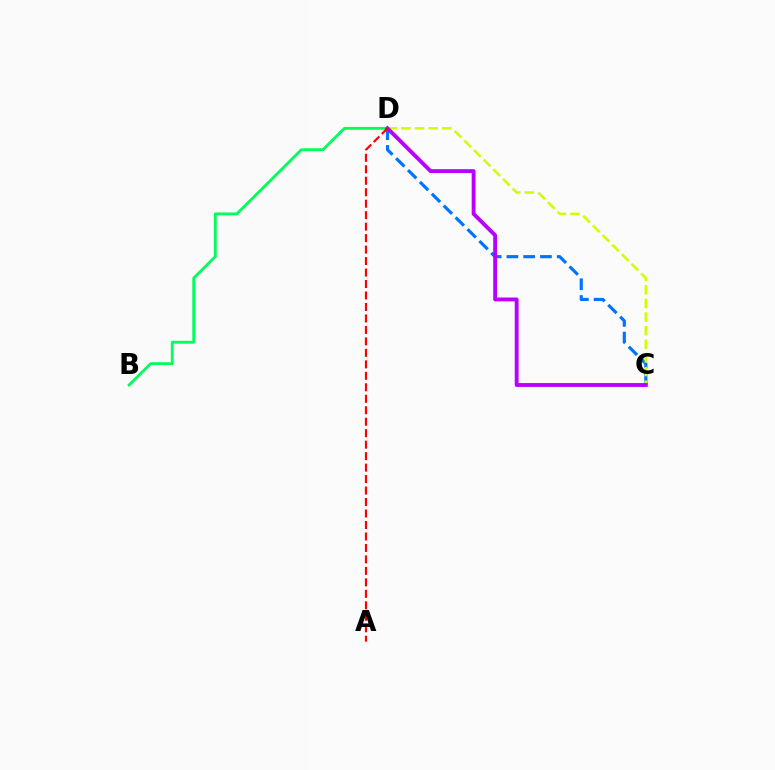{('C', 'D'): [{'color': '#0074ff', 'line_style': 'dashed', 'thickness': 2.28}, {'color': '#d1ff00', 'line_style': 'dashed', 'thickness': 1.85}, {'color': '#b900ff', 'line_style': 'solid', 'thickness': 2.78}], ('B', 'D'): [{'color': '#00ff5c', 'line_style': 'solid', 'thickness': 2.06}], ('A', 'D'): [{'color': '#ff0000', 'line_style': 'dashed', 'thickness': 1.56}]}